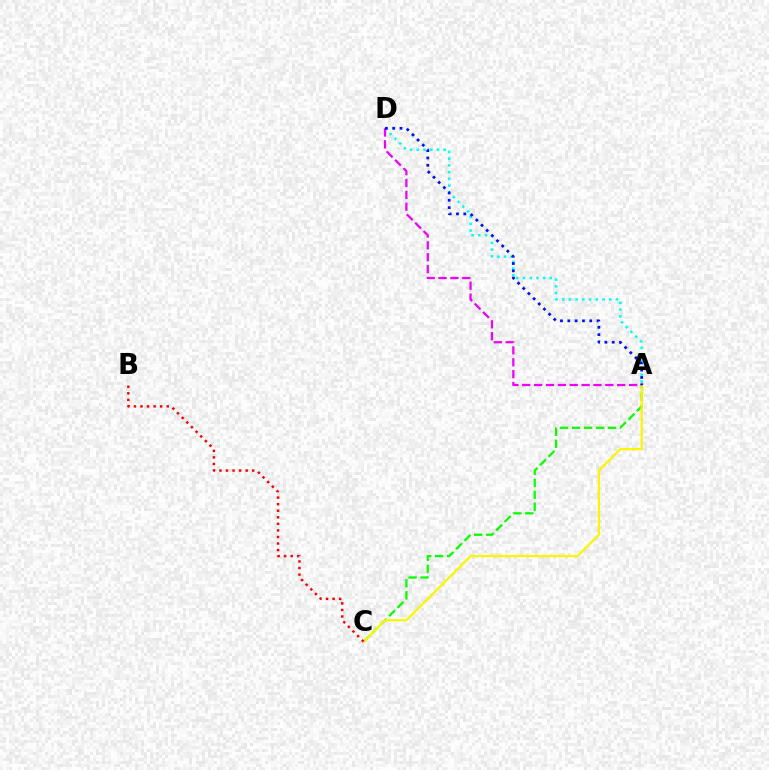{('A', 'C'): [{'color': '#08ff00', 'line_style': 'dashed', 'thickness': 1.63}, {'color': '#fcf500', 'line_style': 'solid', 'thickness': 1.61}], ('A', 'D'): [{'color': '#00fff6', 'line_style': 'dotted', 'thickness': 1.83}, {'color': '#ee00ff', 'line_style': 'dashed', 'thickness': 1.61}, {'color': '#0010ff', 'line_style': 'dotted', 'thickness': 1.99}], ('B', 'C'): [{'color': '#ff0000', 'line_style': 'dotted', 'thickness': 1.78}]}